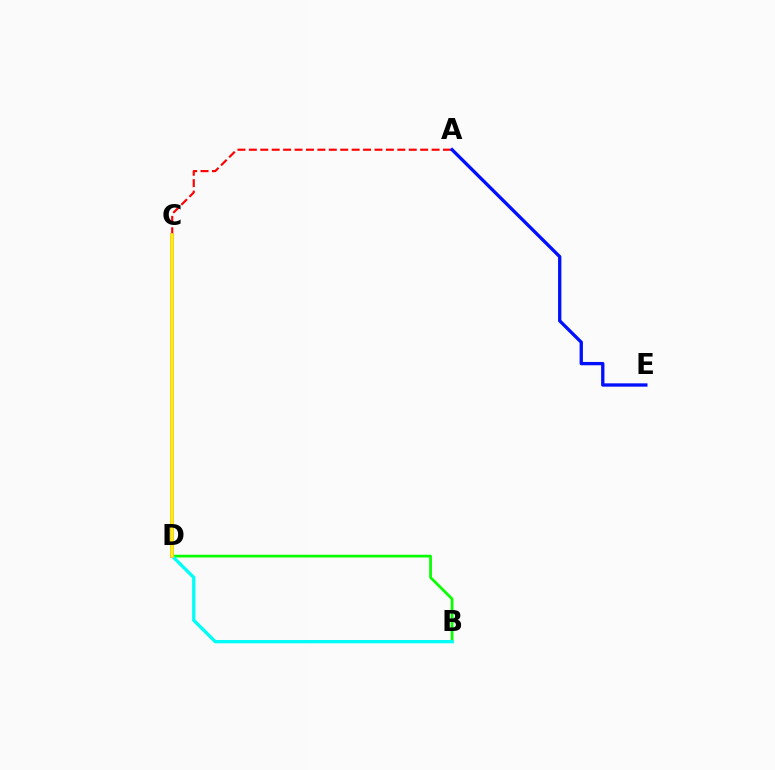{('A', 'C'): [{'color': '#ff0000', 'line_style': 'dashed', 'thickness': 1.55}], ('B', 'D'): [{'color': '#08ff00', 'line_style': 'solid', 'thickness': 1.97}, {'color': '#00fff6', 'line_style': 'solid', 'thickness': 2.37}], ('A', 'E'): [{'color': '#0010ff', 'line_style': 'solid', 'thickness': 2.39}], ('C', 'D'): [{'color': '#ee00ff', 'line_style': 'solid', 'thickness': 2.53}, {'color': '#fcf500', 'line_style': 'solid', 'thickness': 2.54}]}